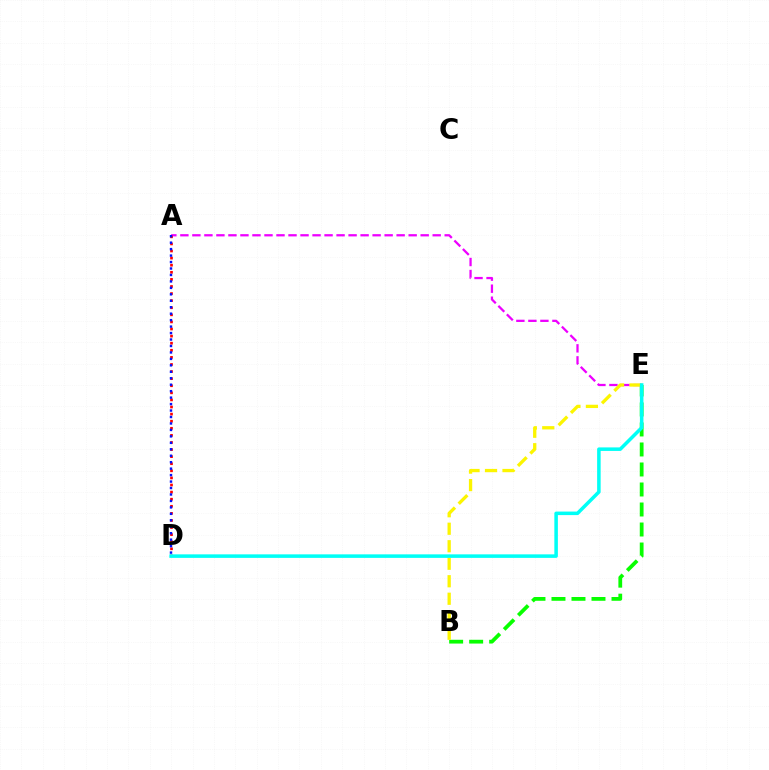{('B', 'E'): [{'color': '#08ff00', 'line_style': 'dashed', 'thickness': 2.72}, {'color': '#fcf500', 'line_style': 'dashed', 'thickness': 2.38}], ('A', 'E'): [{'color': '#ee00ff', 'line_style': 'dashed', 'thickness': 1.63}], ('A', 'D'): [{'color': '#ff0000', 'line_style': 'dotted', 'thickness': 1.93}, {'color': '#0010ff', 'line_style': 'dotted', 'thickness': 1.75}], ('D', 'E'): [{'color': '#00fff6', 'line_style': 'solid', 'thickness': 2.54}]}